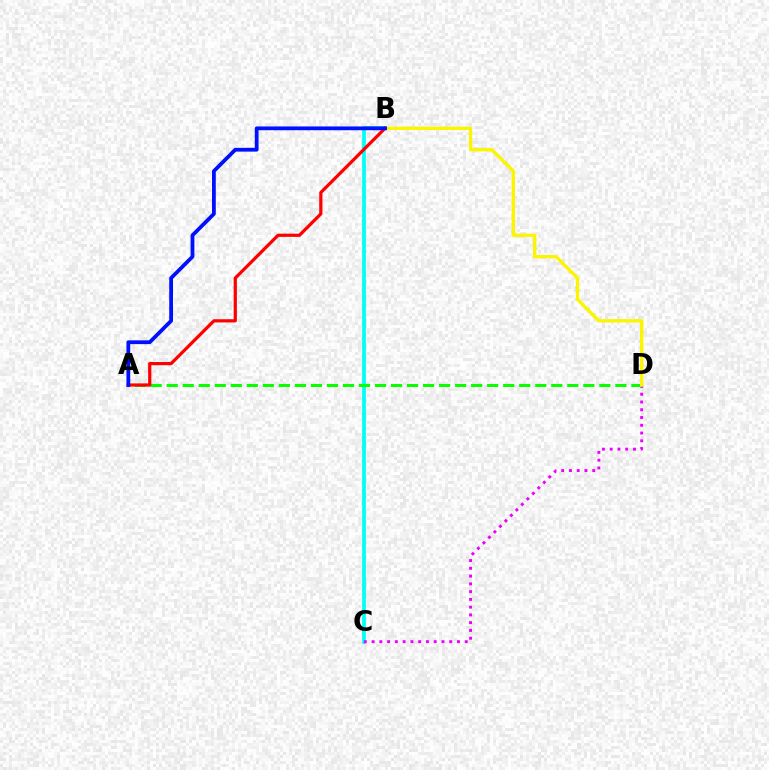{('B', 'C'): [{'color': '#00fff6', 'line_style': 'solid', 'thickness': 2.7}], ('C', 'D'): [{'color': '#ee00ff', 'line_style': 'dotted', 'thickness': 2.11}], ('A', 'D'): [{'color': '#08ff00', 'line_style': 'dashed', 'thickness': 2.18}], ('B', 'D'): [{'color': '#fcf500', 'line_style': 'solid', 'thickness': 2.41}], ('A', 'B'): [{'color': '#ff0000', 'line_style': 'solid', 'thickness': 2.32}, {'color': '#0010ff', 'line_style': 'solid', 'thickness': 2.72}]}